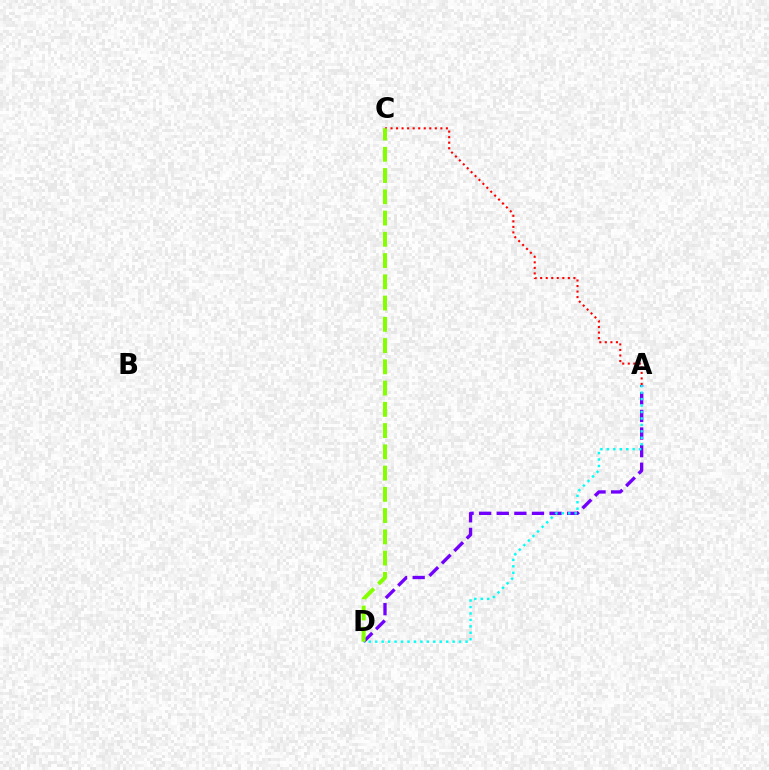{('A', 'D'): [{'color': '#7200ff', 'line_style': 'dashed', 'thickness': 2.39}, {'color': '#00fff6', 'line_style': 'dotted', 'thickness': 1.75}], ('A', 'C'): [{'color': '#ff0000', 'line_style': 'dotted', 'thickness': 1.5}], ('C', 'D'): [{'color': '#84ff00', 'line_style': 'dashed', 'thickness': 2.89}]}